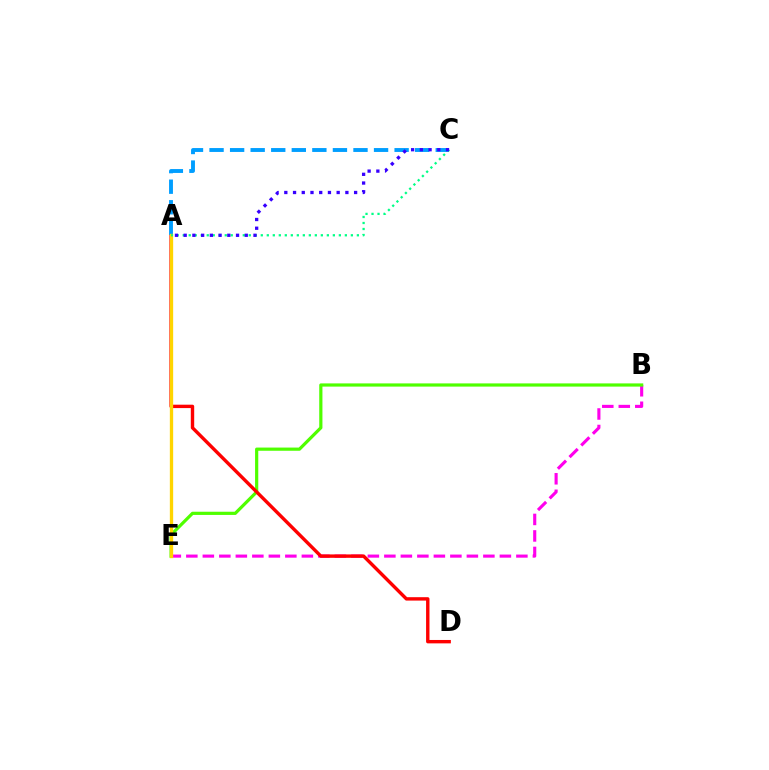{('B', 'E'): [{'color': '#ff00ed', 'line_style': 'dashed', 'thickness': 2.24}, {'color': '#4fff00', 'line_style': 'solid', 'thickness': 2.3}], ('A', 'D'): [{'color': '#ff0000', 'line_style': 'solid', 'thickness': 2.44}], ('A', 'C'): [{'color': '#009eff', 'line_style': 'dashed', 'thickness': 2.79}, {'color': '#00ff86', 'line_style': 'dotted', 'thickness': 1.63}, {'color': '#3700ff', 'line_style': 'dotted', 'thickness': 2.37}], ('A', 'E'): [{'color': '#ffd500', 'line_style': 'solid', 'thickness': 2.39}]}